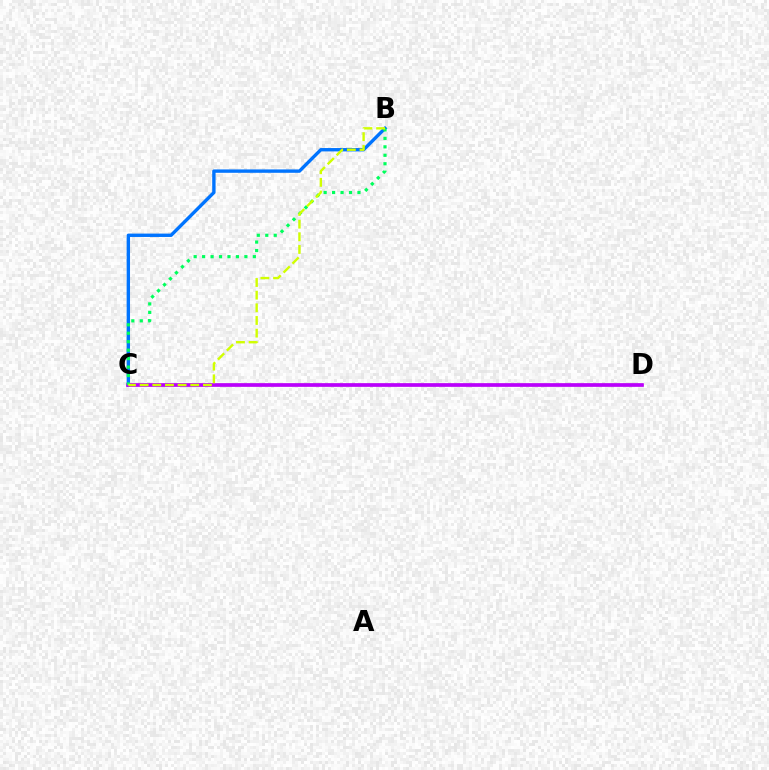{('B', 'C'): [{'color': '#0074ff', 'line_style': 'solid', 'thickness': 2.43}, {'color': '#00ff5c', 'line_style': 'dotted', 'thickness': 2.3}, {'color': '#d1ff00', 'line_style': 'dashed', 'thickness': 1.72}], ('C', 'D'): [{'color': '#ff0000', 'line_style': 'solid', 'thickness': 1.7}, {'color': '#b900ff', 'line_style': 'solid', 'thickness': 2.61}]}